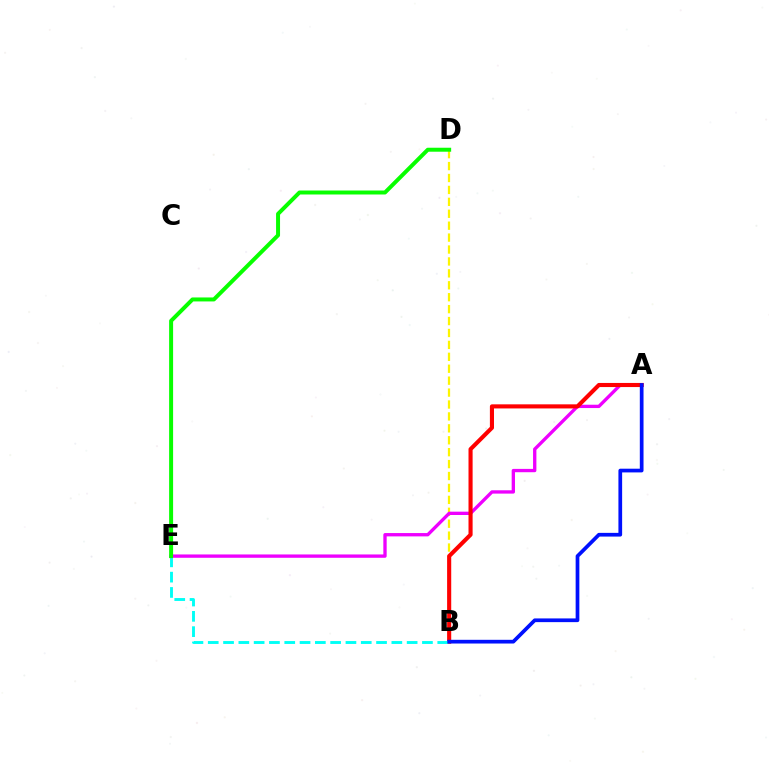{('B', 'D'): [{'color': '#fcf500', 'line_style': 'dashed', 'thickness': 1.62}], ('A', 'E'): [{'color': '#ee00ff', 'line_style': 'solid', 'thickness': 2.4}], ('A', 'B'): [{'color': '#ff0000', 'line_style': 'solid', 'thickness': 2.96}, {'color': '#0010ff', 'line_style': 'solid', 'thickness': 2.67}], ('B', 'E'): [{'color': '#00fff6', 'line_style': 'dashed', 'thickness': 2.08}], ('D', 'E'): [{'color': '#08ff00', 'line_style': 'solid', 'thickness': 2.86}]}